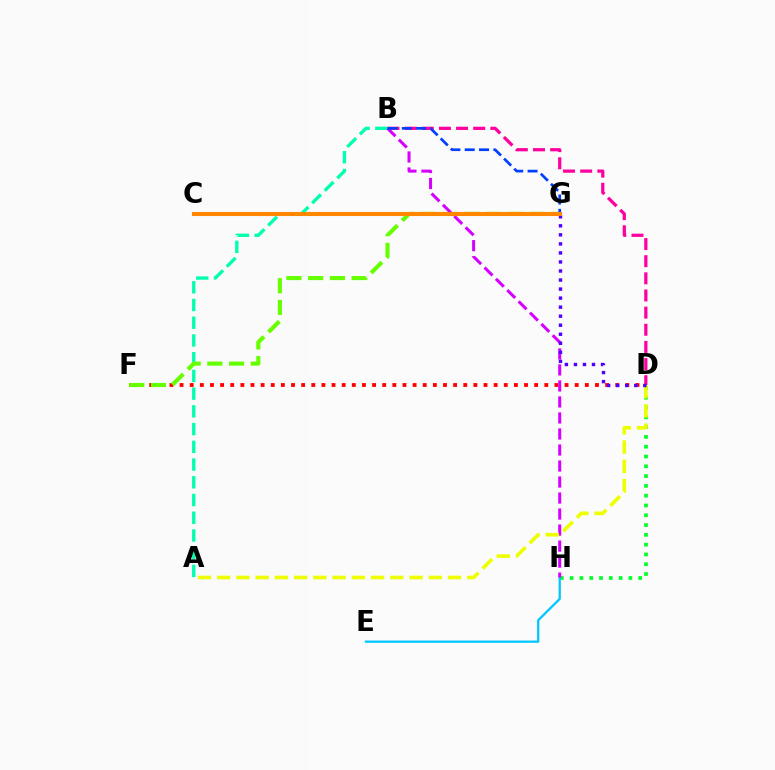{('B', 'D'): [{'color': '#ff00a0', 'line_style': 'dashed', 'thickness': 2.33}], ('D', 'F'): [{'color': '#ff0000', 'line_style': 'dotted', 'thickness': 2.75}], ('D', 'H'): [{'color': '#00ff27', 'line_style': 'dotted', 'thickness': 2.66}], ('E', 'H'): [{'color': '#00c7ff', 'line_style': 'solid', 'thickness': 1.63}], ('A', 'B'): [{'color': '#00ffaf', 'line_style': 'dashed', 'thickness': 2.41}], ('F', 'G'): [{'color': '#66ff00', 'line_style': 'dashed', 'thickness': 2.95}], ('B', 'H'): [{'color': '#d600ff', 'line_style': 'dashed', 'thickness': 2.18}], ('A', 'D'): [{'color': '#eeff00', 'line_style': 'dashed', 'thickness': 2.61}], ('B', 'G'): [{'color': '#003fff', 'line_style': 'dashed', 'thickness': 1.95}], ('D', 'G'): [{'color': '#4f00ff', 'line_style': 'dotted', 'thickness': 2.46}], ('C', 'G'): [{'color': '#ff8800', 'line_style': 'solid', 'thickness': 2.93}]}